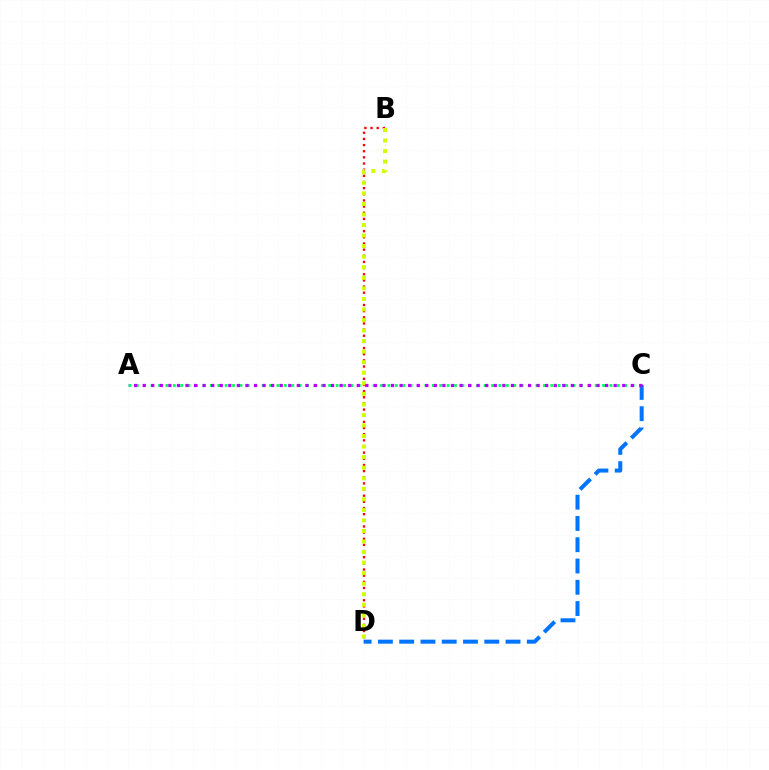{('C', 'D'): [{'color': '#0074ff', 'line_style': 'dashed', 'thickness': 2.89}], ('B', 'D'): [{'color': '#ff0000', 'line_style': 'dotted', 'thickness': 1.67}, {'color': '#d1ff00', 'line_style': 'dotted', 'thickness': 2.87}], ('A', 'C'): [{'color': '#00ff5c', 'line_style': 'dotted', 'thickness': 2.01}, {'color': '#b900ff', 'line_style': 'dotted', 'thickness': 2.33}]}